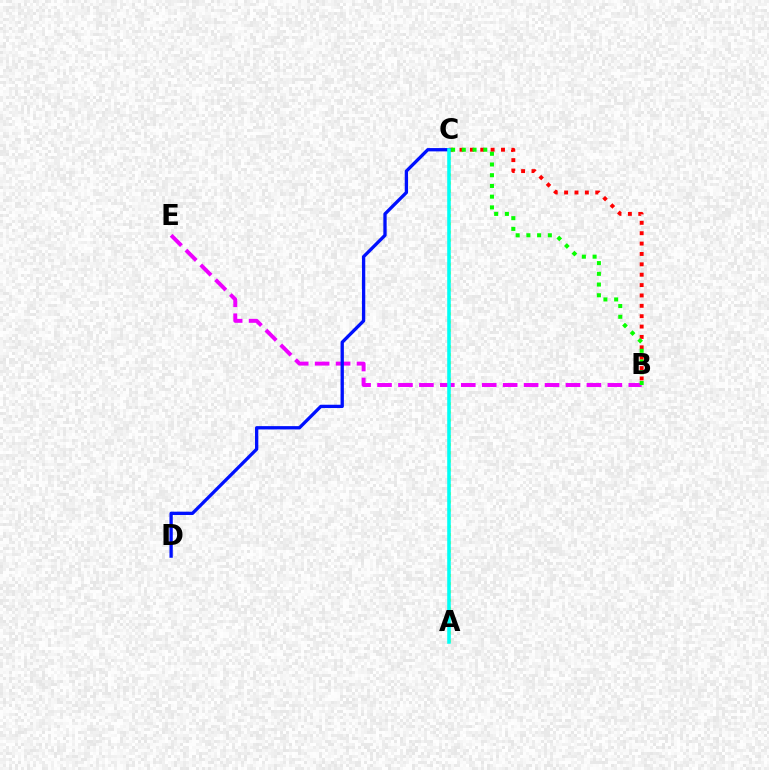{('A', 'C'): [{'color': '#fcf500', 'line_style': 'dotted', 'thickness': 2.22}, {'color': '#00fff6', 'line_style': 'solid', 'thickness': 2.57}], ('B', 'C'): [{'color': '#ff0000', 'line_style': 'dotted', 'thickness': 2.82}, {'color': '#08ff00', 'line_style': 'dotted', 'thickness': 2.91}], ('B', 'E'): [{'color': '#ee00ff', 'line_style': 'dashed', 'thickness': 2.84}], ('C', 'D'): [{'color': '#0010ff', 'line_style': 'solid', 'thickness': 2.38}]}